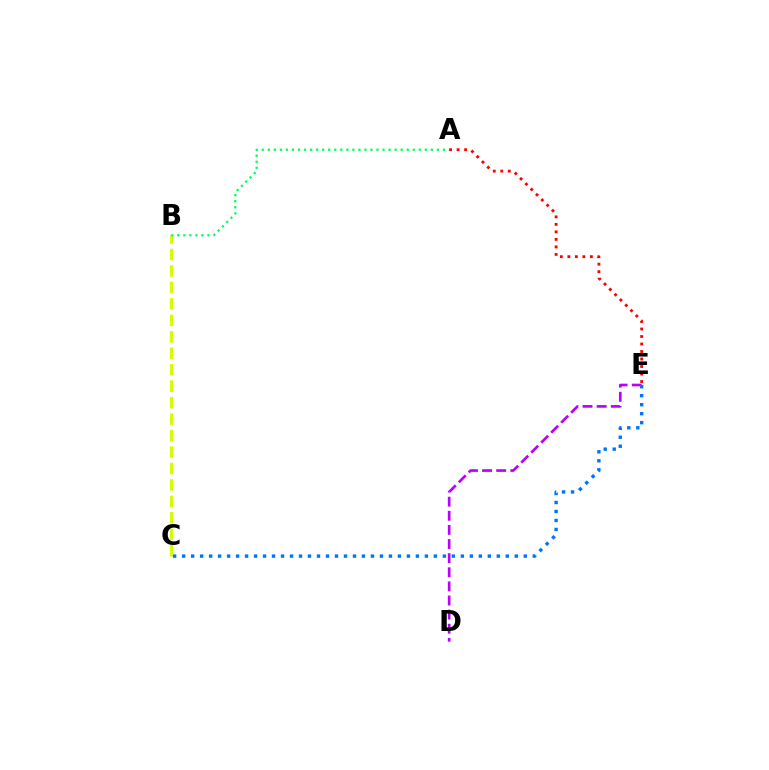{('B', 'C'): [{'color': '#d1ff00', 'line_style': 'dashed', 'thickness': 2.24}], ('A', 'B'): [{'color': '#00ff5c', 'line_style': 'dotted', 'thickness': 1.64}], ('A', 'E'): [{'color': '#ff0000', 'line_style': 'dotted', 'thickness': 2.04}], ('D', 'E'): [{'color': '#b900ff', 'line_style': 'dashed', 'thickness': 1.92}], ('C', 'E'): [{'color': '#0074ff', 'line_style': 'dotted', 'thickness': 2.44}]}